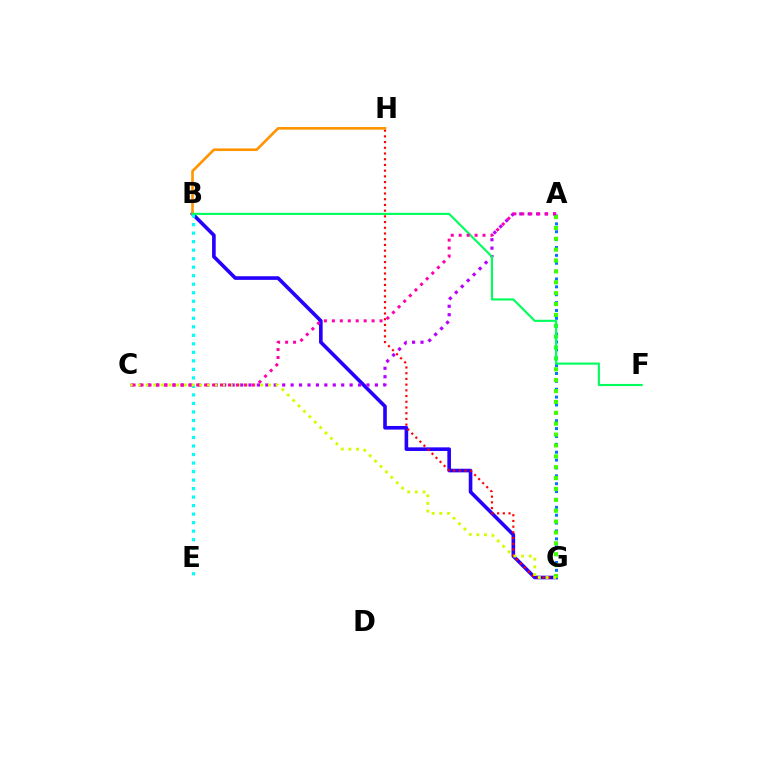{('B', 'G'): [{'color': '#2500ff', 'line_style': 'solid', 'thickness': 2.61}], ('A', 'G'): [{'color': '#0074ff', 'line_style': 'dotted', 'thickness': 2.14}, {'color': '#3dff00', 'line_style': 'dotted', 'thickness': 2.95}], ('G', 'H'): [{'color': '#ff0000', 'line_style': 'dotted', 'thickness': 1.55}], ('B', 'H'): [{'color': '#ff9400', 'line_style': 'solid', 'thickness': 1.9}], ('B', 'E'): [{'color': '#00fff6', 'line_style': 'dotted', 'thickness': 2.31}], ('A', 'C'): [{'color': '#b900ff', 'line_style': 'dotted', 'thickness': 2.29}, {'color': '#ff00ac', 'line_style': 'dotted', 'thickness': 2.16}], ('B', 'F'): [{'color': '#00ff5c', 'line_style': 'solid', 'thickness': 1.54}], ('C', 'G'): [{'color': '#d1ff00', 'line_style': 'dotted', 'thickness': 2.08}]}